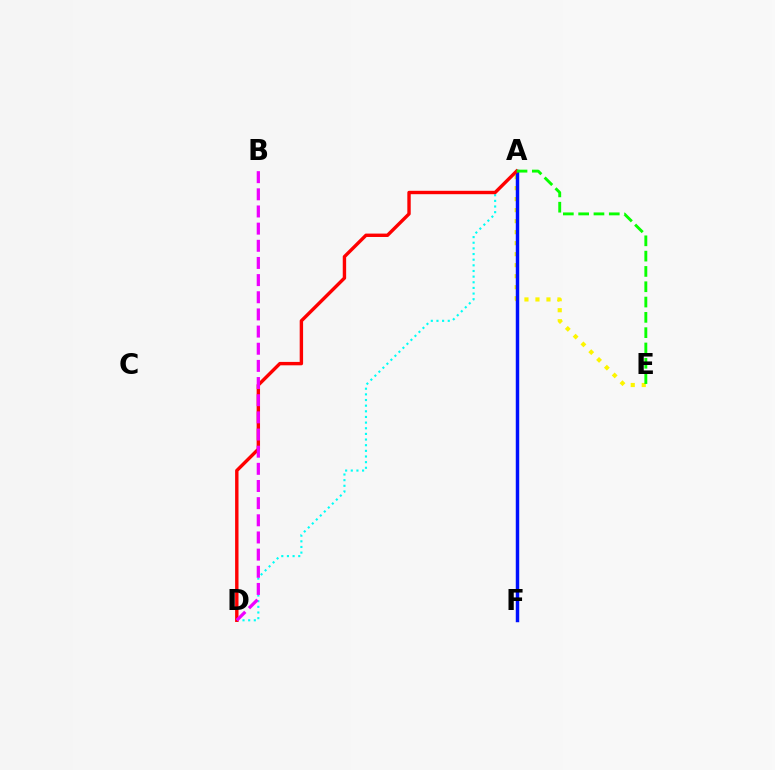{('A', 'E'): [{'color': '#fcf500', 'line_style': 'dotted', 'thickness': 2.99}, {'color': '#08ff00', 'line_style': 'dashed', 'thickness': 2.08}], ('A', 'F'): [{'color': '#0010ff', 'line_style': 'solid', 'thickness': 2.49}], ('A', 'D'): [{'color': '#00fff6', 'line_style': 'dotted', 'thickness': 1.53}, {'color': '#ff0000', 'line_style': 'solid', 'thickness': 2.44}], ('B', 'D'): [{'color': '#ee00ff', 'line_style': 'dashed', 'thickness': 2.33}]}